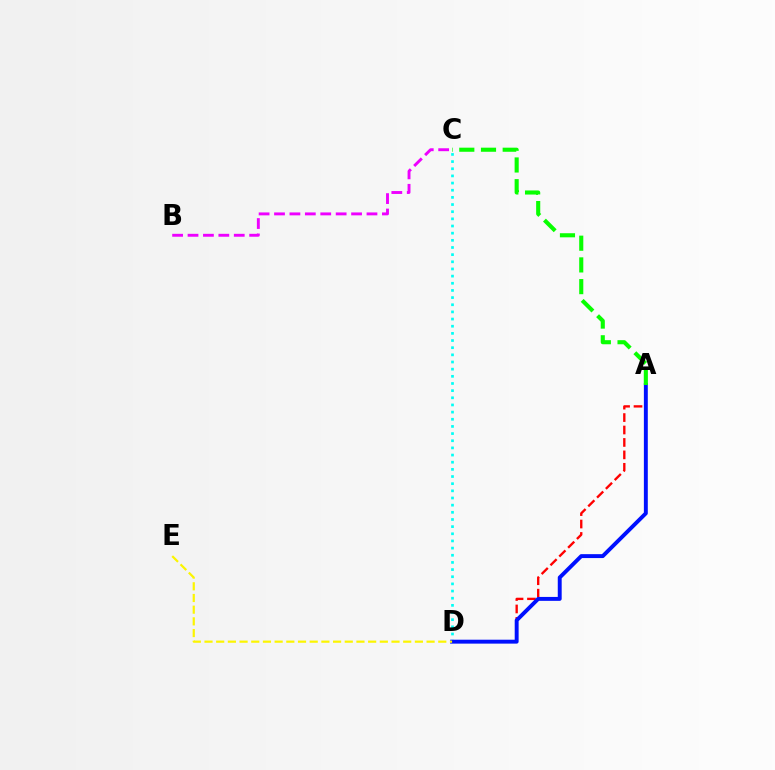{('C', 'D'): [{'color': '#00fff6', 'line_style': 'dotted', 'thickness': 1.94}], ('A', 'D'): [{'color': '#ff0000', 'line_style': 'dashed', 'thickness': 1.69}, {'color': '#0010ff', 'line_style': 'solid', 'thickness': 2.82}], ('D', 'E'): [{'color': '#fcf500', 'line_style': 'dashed', 'thickness': 1.59}], ('A', 'C'): [{'color': '#08ff00', 'line_style': 'dashed', 'thickness': 2.95}], ('B', 'C'): [{'color': '#ee00ff', 'line_style': 'dashed', 'thickness': 2.09}]}